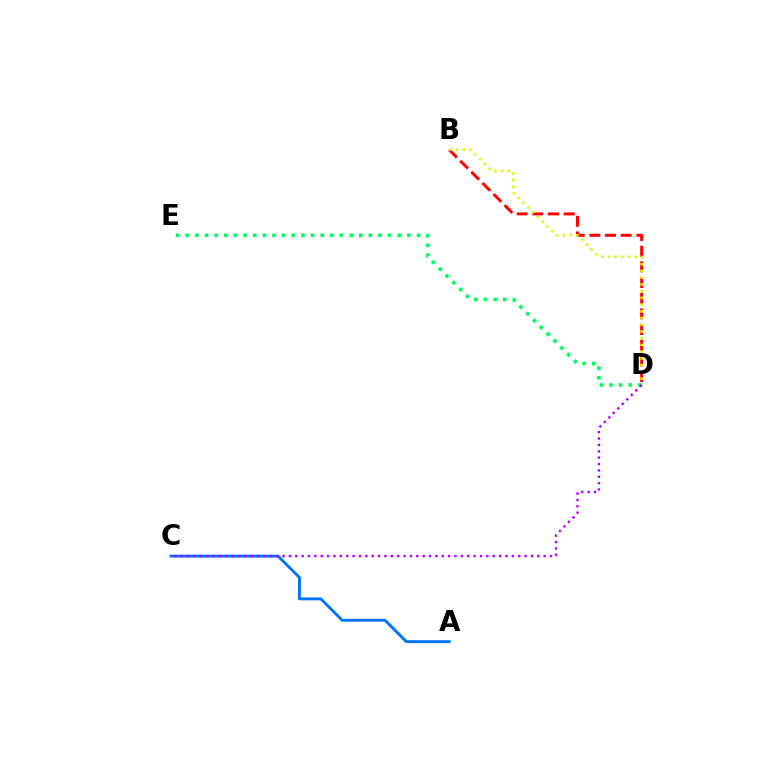{('B', 'D'): [{'color': '#ff0000', 'line_style': 'dashed', 'thickness': 2.13}, {'color': '#d1ff00', 'line_style': 'dotted', 'thickness': 1.83}], ('A', 'C'): [{'color': '#0074ff', 'line_style': 'solid', 'thickness': 2.08}], ('D', 'E'): [{'color': '#00ff5c', 'line_style': 'dotted', 'thickness': 2.62}], ('C', 'D'): [{'color': '#b900ff', 'line_style': 'dotted', 'thickness': 1.73}]}